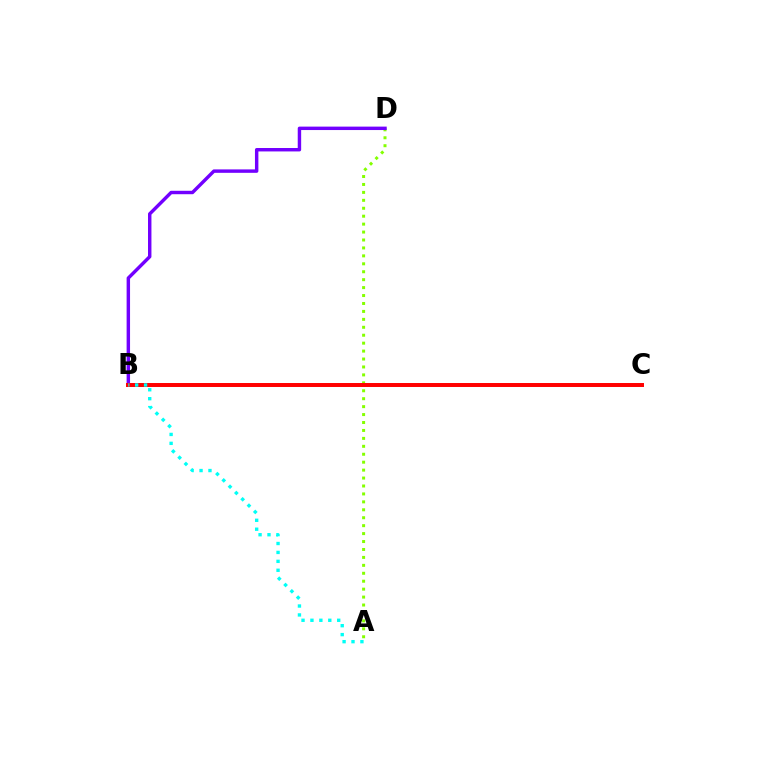{('A', 'D'): [{'color': '#84ff00', 'line_style': 'dotted', 'thickness': 2.16}], ('B', 'D'): [{'color': '#7200ff', 'line_style': 'solid', 'thickness': 2.47}], ('B', 'C'): [{'color': '#ff0000', 'line_style': 'solid', 'thickness': 2.86}], ('A', 'B'): [{'color': '#00fff6', 'line_style': 'dotted', 'thickness': 2.42}]}